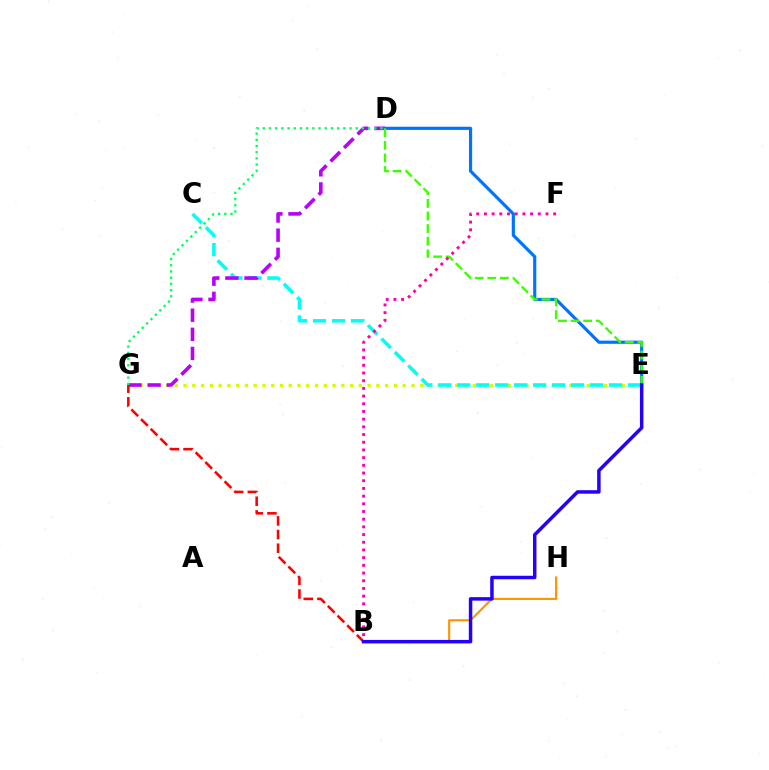{('B', 'H'): [{'color': '#ff9400', 'line_style': 'solid', 'thickness': 1.54}], ('E', 'G'): [{'color': '#d1ff00', 'line_style': 'dotted', 'thickness': 2.38}], ('C', 'E'): [{'color': '#00fff6', 'line_style': 'dashed', 'thickness': 2.58}], ('D', 'G'): [{'color': '#b900ff', 'line_style': 'dashed', 'thickness': 2.6}, {'color': '#00ff5c', 'line_style': 'dotted', 'thickness': 1.68}], ('D', 'E'): [{'color': '#0074ff', 'line_style': 'solid', 'thickness': 2.28}, {'color': '#3dff00', 'line_style': 'dashed', 'thickness': 1.71}], ('B', 'F'): [{'color': '#ff00ac', 'line_style': 'dotted', 'thickness': 2.09}], ('B', 'G'): [{'color': '#ff0000', 'line_style': 'dashed', 'thickness': 1.86}], ('B', 'E'): [{'color': '#2500ff', 'line_style': 'solid', 'thickness': 2.5}]}